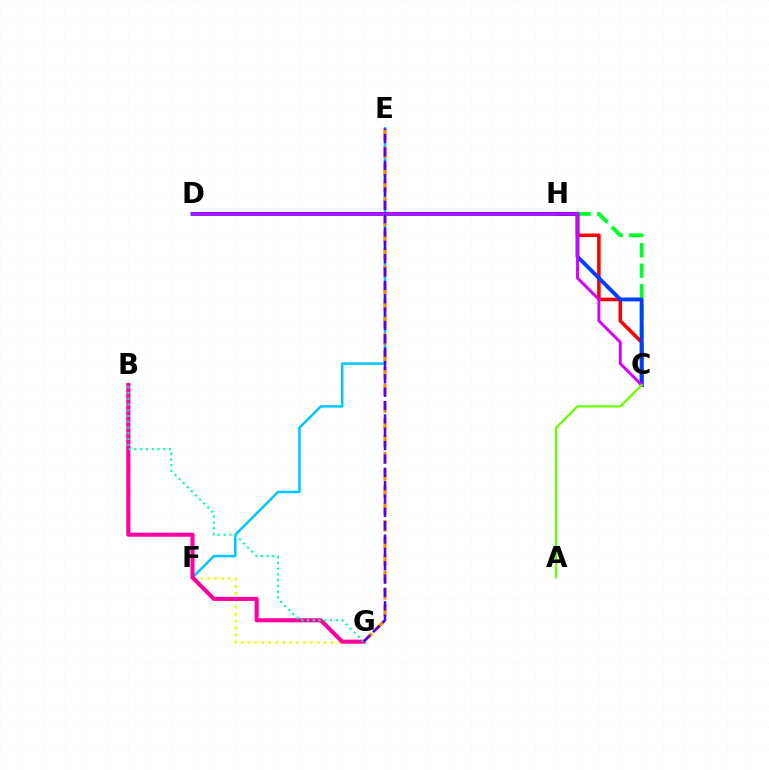{('C', 'H'): [{'color': '#00ff27', 'line_style': 'dashed', 'thickness': 2.78}, {'color': '#ff0000', 'line_style': 'solid', 'thickness': 2.56}], ('E', 'F'): [{'color': '#00c7ff', 'line_style': 'solid', 'thickness': 1.8}], ('C', 'D'): [{'color': '#003fff', 'line_style': 'solid', 'thickness': 2.8}, {'color': '#d600ff', 'line_style': 'solid', 'thickness': 2.12}], ('F', 'G'): [{'color': '#eeff00', 'line_style': 'dotted', 'thickness': 1.89}], ('B', 'G'): [{'color': '#ff00a0', 'line_style': 'solid', 'thickness': 2.94}, {'color': '#00ffaf', 'line_style': 'dotted', 'thickness': 1.56}], ('E', 'G'): [{'color': '#ff8800', 'line_style': 'dashed', 'thickness': 2.31}, {'color': '#4f00ff', 'line_style': 'dashed', 'thickness': 1.81}], ('A', 'C'): [{'color': '#66ff00', 'line_style': 'solid', 'thickness': 1.62}]}